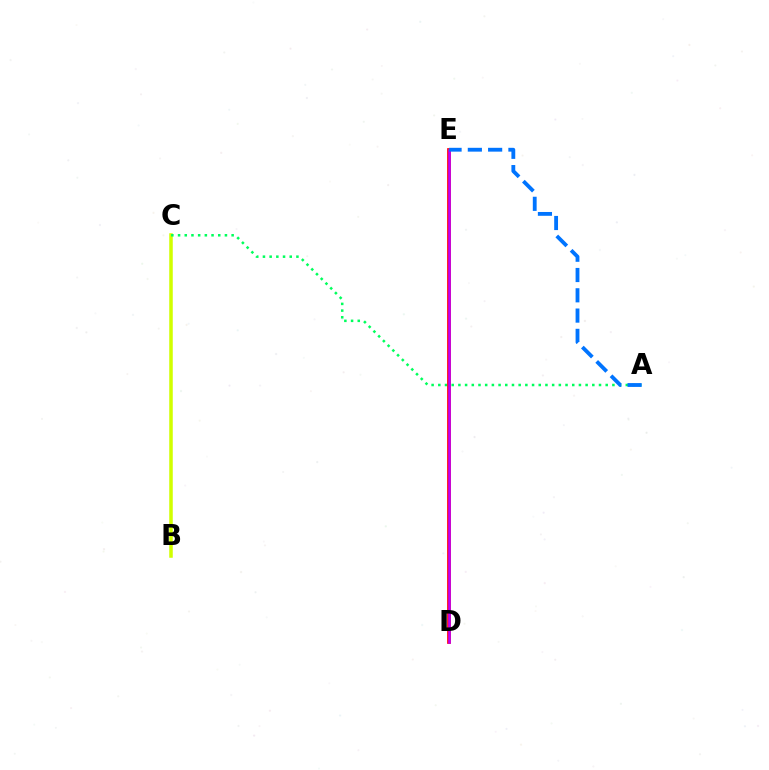{('B', 'C'): [{'color': '#d1ff00', 'line_style': 'solid', 'thickness': 2.53}], ('A', 'C'): [{'color': '#00ff5c', 'line_style': 'dotted', 'thickness': 1.82}], ('D', 'E'): [{'color': '#ff0000', 'line_style': 'solid', 'thickness': 2.67}, {'color': '#b900ff', 'line_style': 'solid', 'thickness': 1.84}], ('A', 'E'): [{'color': '#0074ff', 'line_style': 'dashed', 'thickness': 2.76}]}